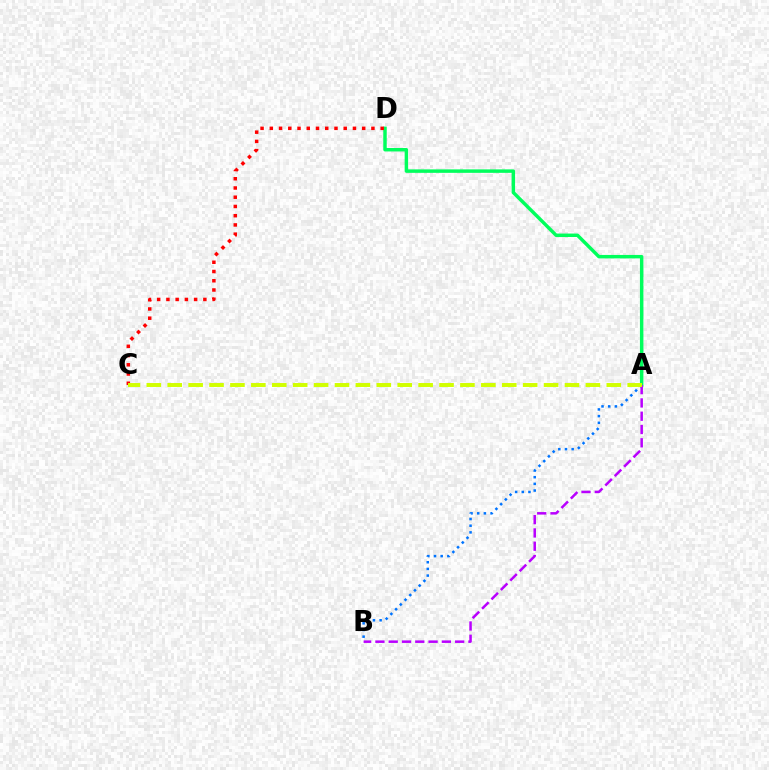{('A', 'D'): [{'color': '#00ff5c', 'line_style': 'solid', 'thickness': 2.49}], ('A', 'B'): [{'color': '#0074ff', 'line_style': 'dotted', 'thickness': 1.81}, {'color': '#b900ff', 'line_style': 'dashed', 'thickness': 1.81}], ('C', 'D'): [{'color': '#ff0000', 'line_style': 'dotted', 'thickness': 2.51}], ('A', 'C'): [{'color': '#d1ff00', 'line_style': 'dashed', 'thickness': 2.84}]}